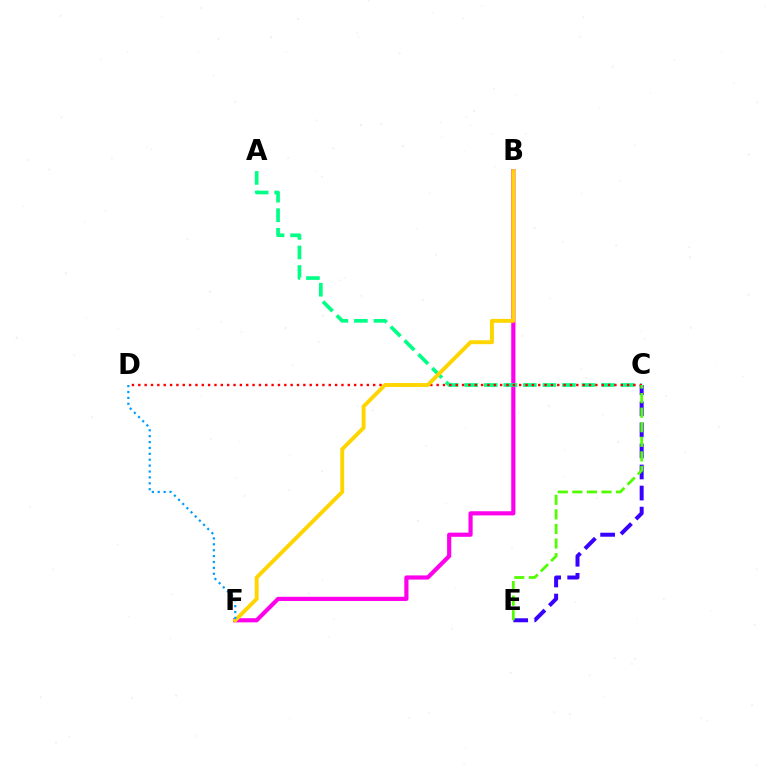{('B', 'F'): [{'color': '#ff00ed', 'line_style': 'solid', 'thickness': 3.0}, {'color': '#ffd500', 'line_style': 'solid', 'thickness': 2.82}], ('A', 'C'): [{'color': '#00ff86', 'line_style': 'dashed', 'thickness': 2.66}], ('C', 'D'): [{'color': '#ff0000', 'line_style': 'dotted', 'thickness': 1.72}], ('C', 'E'): [{'color': '#3700ff', 'line_style': 'dashed', 'thickness': 2.86}, {'color': '#4fff00', 'line_style': 'dashed', 'thickness': 1.98}], ('D', 'F'): [{'color': '#009eff', 'line_style': 'dotted', 'thickness': 1.6}]}